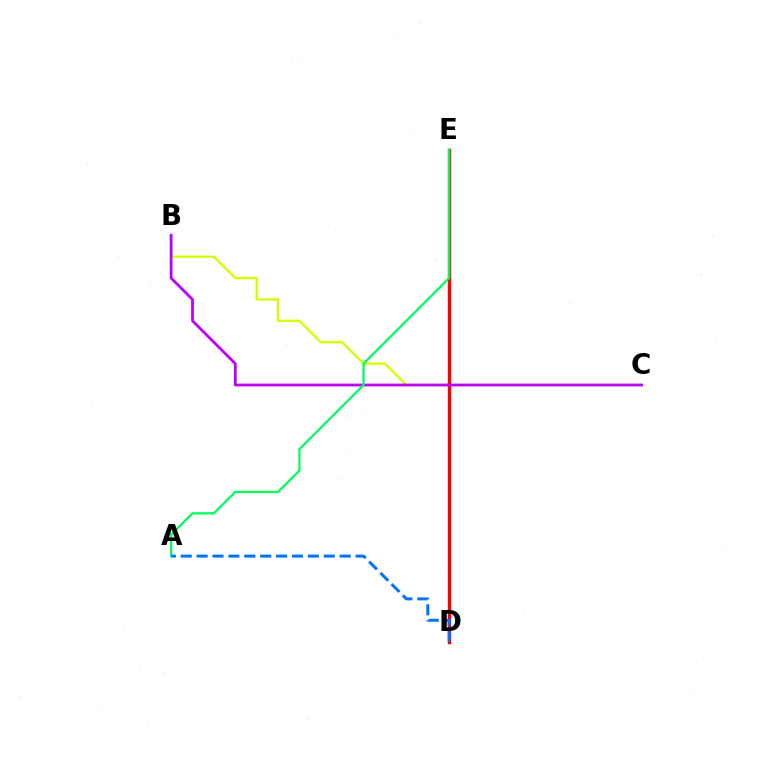{('B', 'C'): [{'color': '#d1ff00', 'line_style': 'solid', 'thickness': 1.67}, {'color': '#b900ff', 'line_style': 'solid', 'thickness': 1.99}], ('D', 'E'): [{'color': '#ff0000', 'line_style': 'solid', 'thickness': 2.46}], ('A', 'E'): [{'color': '#00ff5c', 'line_style': 'solid', 'thickness': 1.62}], ('A', 'D'): [{'color': '#0074ff', 'line_style': 'dashed', 'thickness': 2.16}]}